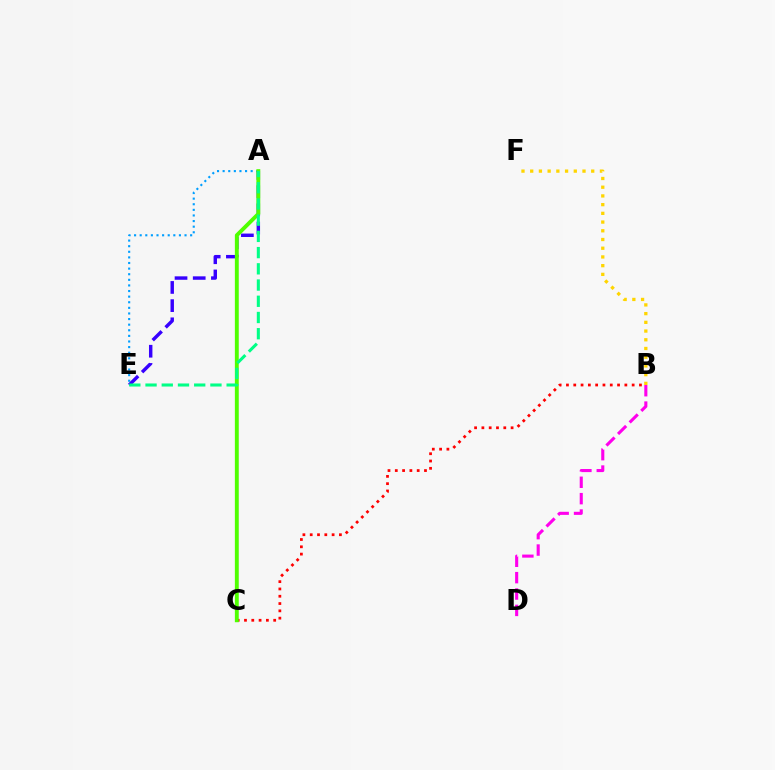{('A', 'E'): [{'color': '#009eff', 'line_style': 'dotted', 'thickness': 1.52}, {'color': '#3700ff', 'line_style': 'dashed', 'thickness': 2.47}, {'color': '#00ff86', 'line_style': 'dashed', 'thickness': 2.2}], ('B', 'C'): [{'color': '#ff0000', 'line_style': 'dotted', 'thickness': 1.98}], ('B', 'D'): [{'color': '#ff00ed', 'line_style': 'dashed', 'thickness': 2.22}], ('A', 'C'): [{'color': '#4fff00', 'line_style': 'solid', 'thickness': 2.8}], ('B', 'F'): [{'color': '#ffd500', 'line_style': 'dotted', 'thickness': 2.37}]}